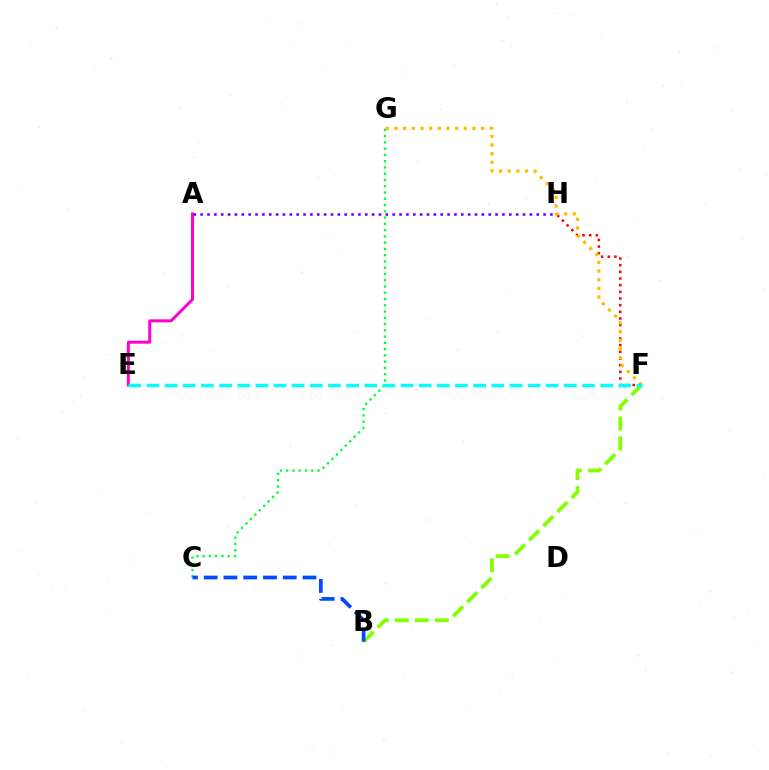{('C', 'G'): [{'color': '#00ff39', 'line_style': 'dotted', 'thickness': 1.7}], ('F', 'H'): [{'color': '#ff0000', 'line_style': 'dotted', 'thickness': 1.81}], ('F', 'G'): [{'color': '#ffbd00', 'line_style': 'dotted', 'thickness': 2.35}], ('B', 'F'): [{'color': '#84ff00', 'line_style': 'dashed', 'thickness': 2.72}], ('A', 'E'): [{'color': '#ff00cf', 'line_style': 'solid', 'thickness': 2.14}], ('A', 'H'): [{'color': '#7200ff', 'line_style': 'dotted', 'thickness': 1.86}], ('B', 'C'): [{'color': '#004bff', 'line_style': 'dashed', 'thickness': 2.69}], ('E', 'F'): [{'color': '#00fff6', 'line_style': 'dashed', 'thickness': 2.47}]}